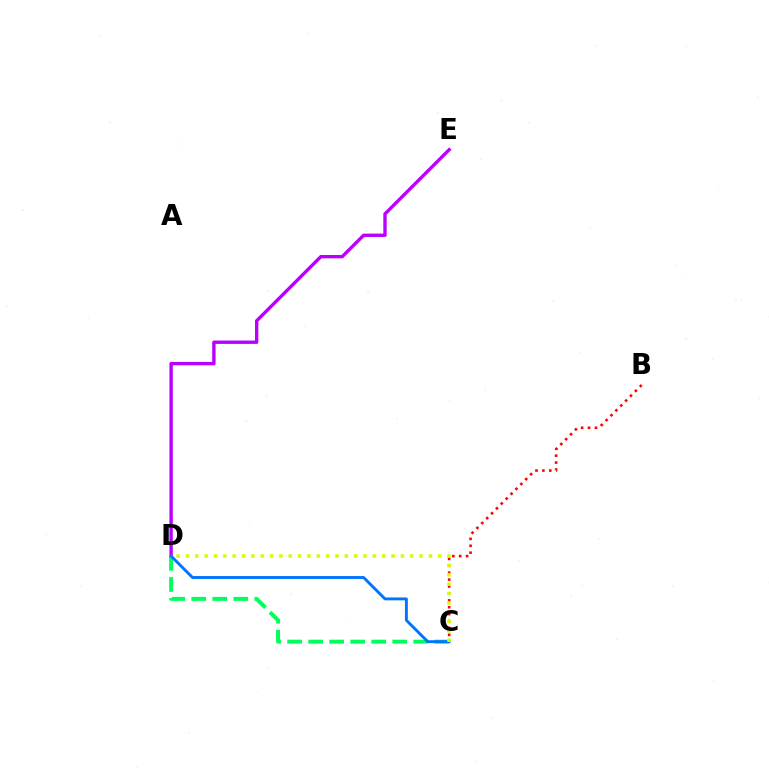{('D', 'E'): [{'color': '#b900ff', 'line_style': 'solid', 'thickness': 2.42}], ('B', 'C'): [{'color': '#ff0000', 'line_style': 'dotted', 'thickness': 1.88}], ('C', 'D'): [{'color': '#00ff5c', 'line_style': 'dashed', 'thickness': 2.86}, {'color': '#0074ff', 'line_style': 'solid', 'thickness': 2.08}, {'color': '#d1ff00', 'line_style': 'dotted', 'thickness': 2.54}]}